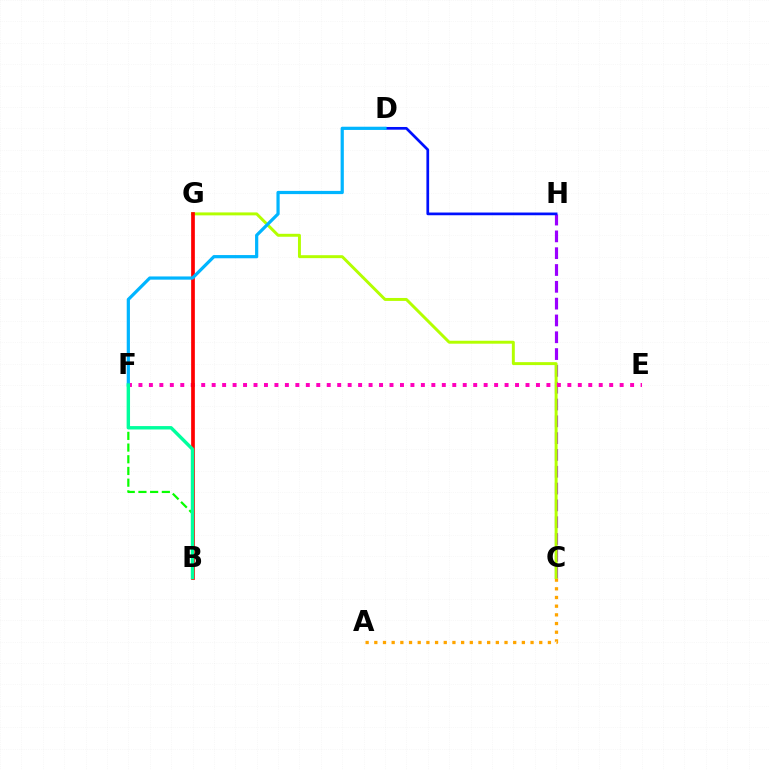{('C', 'H'): [{'color': '#9b00ff', 'line_style': 'dashed', 'thickness': 2.28}], ('A', 'C'): [{'color': '#ffa500', 'line_style': 'dotted', 'thickness': 2.36}], ('C', 'G'): [{'color': '#b3ff00', 'line_style': 'solid', 'thickness': 2.12}], ('E', 'F'): [{'color': '#ff00bd', 'line_style': 'dotted', 'thickness': 2.84}], ('B', 'F'): [{'color': '#08ff00', 'line_style': 'dashed', 'thickness': 1.59}, {'color': '#00ff9d', 'line_style': 'solid', 'thickness': 2.45}], ('B', 'G'): [{'color': '#ff0000', 'line_style': 'solid', 'thickness': 2.67}], ('D', 'H'): [{'color': '#0010ff', 'line_style': 'solid', 'thickness': 1.95}], ('D', 'F'): [{'color': '#00b5ff', 'line_style': 'solid', 'thickness': 2.31}]}